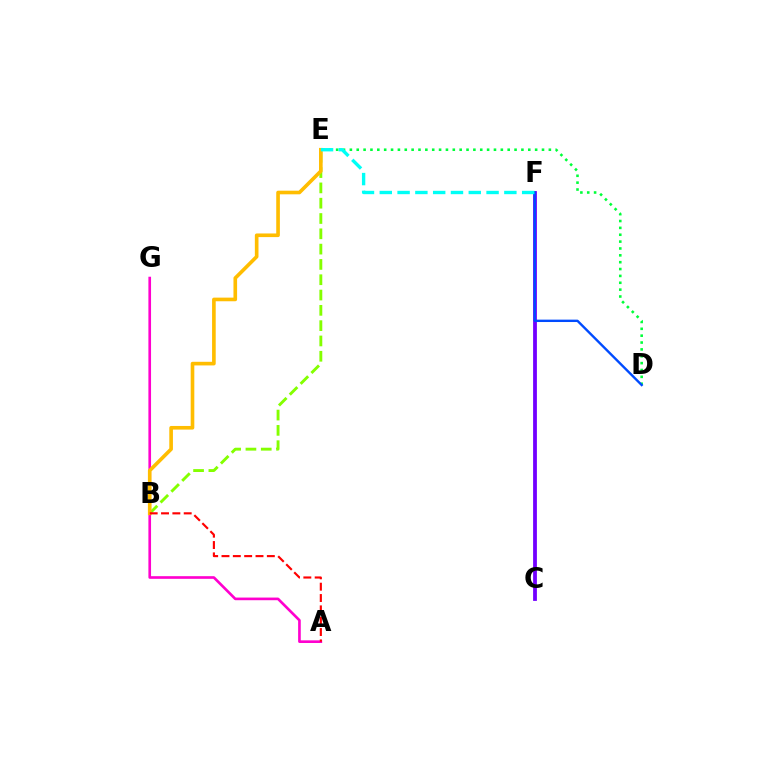{('D', 'E'): [{'color': '#00ff39', 'line_style': 'dotted', 'thickness': 1.86}], ('C', 'F'): [{'color': '#7200ff', 'line_style': 'solid', 'thickness': 2.73}], ('B', 'E'): [{'color': '#84ff00', 'line_style': 'dashed', 'thickness': 2.08}, {'color': '#ffbd00', 'line_style': 'solid', 'thickness': 2.62}], ('A', 'G'): [{'color': '#ff00cf', 'line_style': 'solid', 'thickness': 1.91}], ('D', 'F'): [{'color': '#004bff', 'line_style': 'solid', 'thickness': 1.72}], ('E', 'F'): [{'color': '#00fff6', 'line_style': 'dashed', 'thickness': 2.42}], ('A', 'B'): [{'color': '#ff0000', 'line_style': 'dashed', 'thickness': 1.54}]}